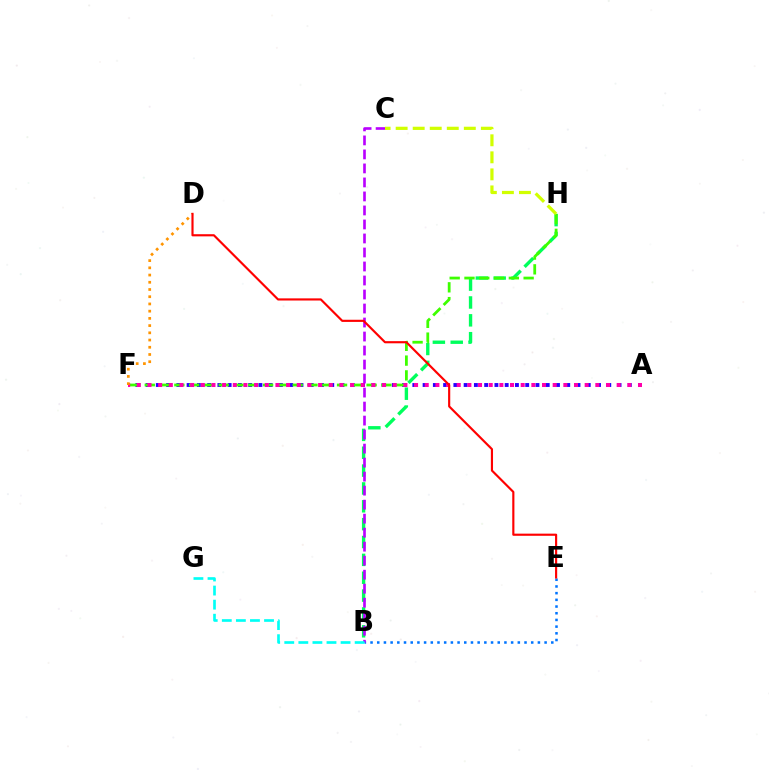{('A', 'F'): [{'color': '#2500ff', 'line_style': 'dotted', 'thickness': 2.79}, {'color': '#ff00ac', 'line_style': 'dotted', 'thickness': 2.9}], ('B', 'E'): [{'color': '#0074ff', 'line_style': 'dotted', 'thickness': 1.82}], ('B', 'H'): [{'color': '#00ff5c', 'line_style': 'dashed', 'thickness': 2.43}], ('F', 'H'): [{'color': '#3dff00', 'line_style': 'dashed', 'thickness': 2.01}], ('B', 'C'): [{'color': '#b900ff', 'line_style': 'dashed', 'thickness': 1.9}], ('B', 'G'): [{'color': '#00fff6', 'line_style': 'dashed', 'thickness': 1.91}], ('C', 'H'): [{'color': '#d1ff00', 'line_style': 'dashed', 'thickness': 2.32}], ('D', 'F'): [{'color': '#ff9400', 'line_style': 'dotted', 'thickness': 1.96}], ('D', 'E'): [{'color': '#ff0000', 'line_style': 'solid', 'thickness': 1.55}]}